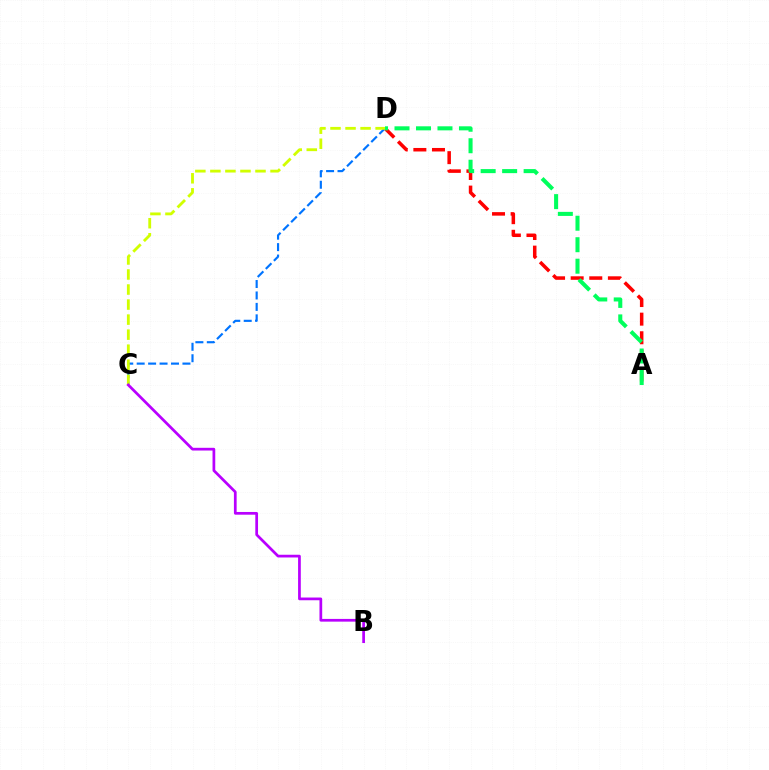{('A', 'D'): [{'color': '#ff0000', 'line_style': 'dashed', 'thickness': 2.53}, {'color': '#00ff5c', 'line_style': 'dashed', 'thickness': 2.92}], ('C', 'D'): [{'color': '#0074ff', 'line_style': 'dashed', 'thickness': 1.55}, {'color': '#d1ff00', 'line_style': 'dashed', 'thickness': 2.04}], ('B', 'C'): [{'color': '#b900ff', 'line_style': 'solid', 'thickness': 1.96}]}